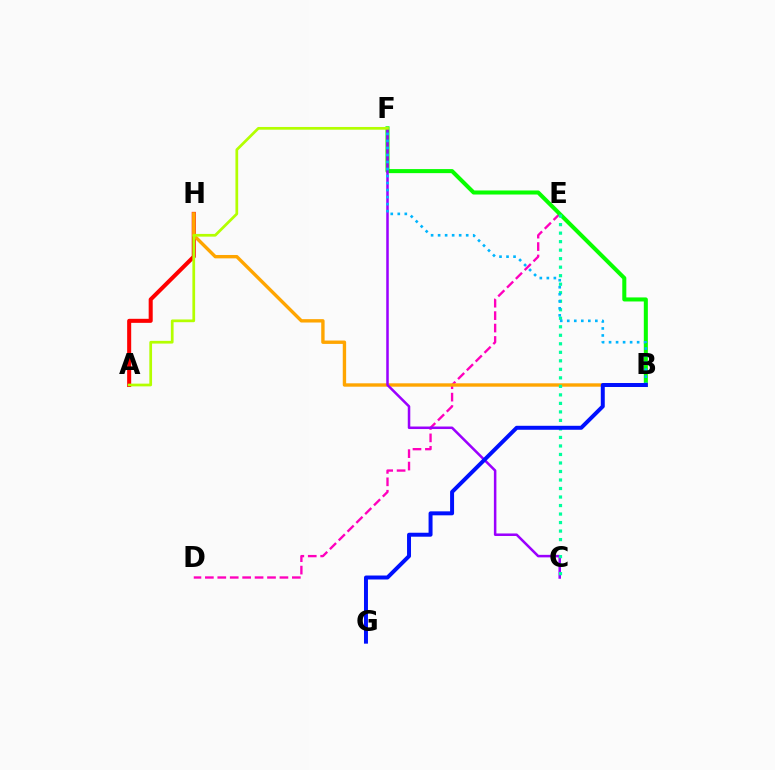{('D', 'E'): [{'color': '#ff00bd', 'line_style': 'dashed', 'thickness': 1.69}], ('A', 'H'): [{'color': '#ff0000', 'line_style': 'solid', 'thickness': 2.91}], ('B', 'F'): [{'color': '#08ff00', 'line_style': 'solid', 'thickness': 2.91}, {'color': '#00b5ff', 'line_style': 'dotted', 'thickness': 1.91}], ('B', 'H'): [{'color': '#ffa500', 'line_style': 'solid', 'thickness': 2.43}], ('C', 'F'): [{'color': '#9b00ff', 'line_style': 'solid', 'thickness': 1.82}], ('C', 'E'): [{'color': '#00ff9d', 'line_style': 'dotted', 'thickness': 2.31}], ('B', 'G'): [{'color': '#0010ff', 'line_style': 'solid', 'thickness': 2.86}], ('A', 'F'): [{'color': '#b3ff00', 'line_style': 'solid', 'thickness': 1.96}]}